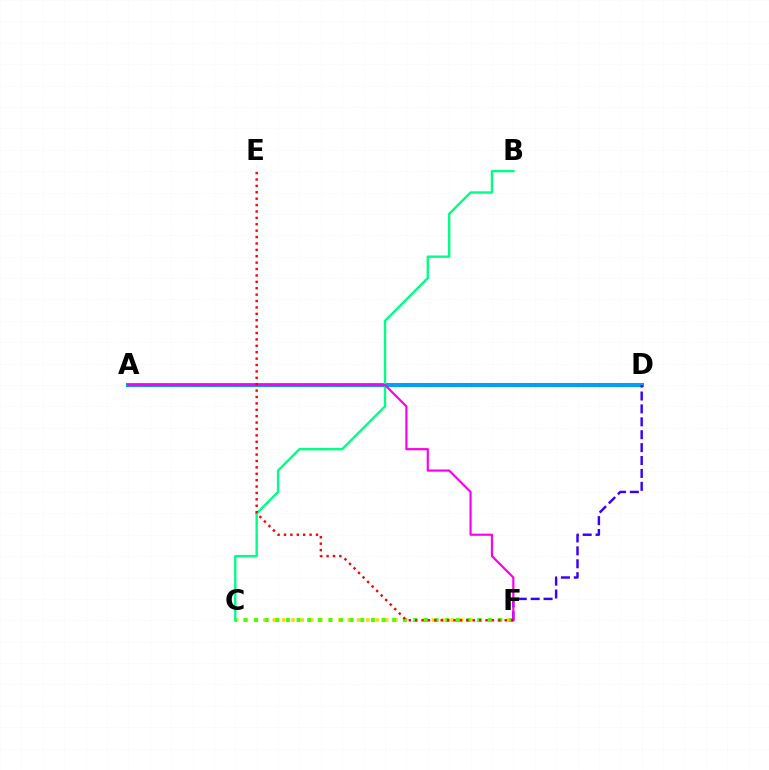{('C', 'F'): [{'color': '#ffd500', 'line_style': 'dotted', 'thickness': 2.55}, {'color': '#4fff00', 'line_style': 'dotted', 'thickness': 2.89}], ('A', 'D'): [{'color': '#009eff', 'line_style': 'solid', 'thickness': 2.9}], ('B', 'C'): [{'color': '#00ff86', 'line_style': 'solid', 'thickness': 1.72}], ('D', 'F'): [{'color': '#3700ff', 'line_style': 'dashed', 'thickness': 1.75}], ('A', 'F'): [{'color': '#ff00ed', 'line_style': 'solid', 'thickness': 1.58}], ('E', 'F'): [{'color': '#ff0000', 'line_style': 'dotted', 'thickness': 1.74}]}